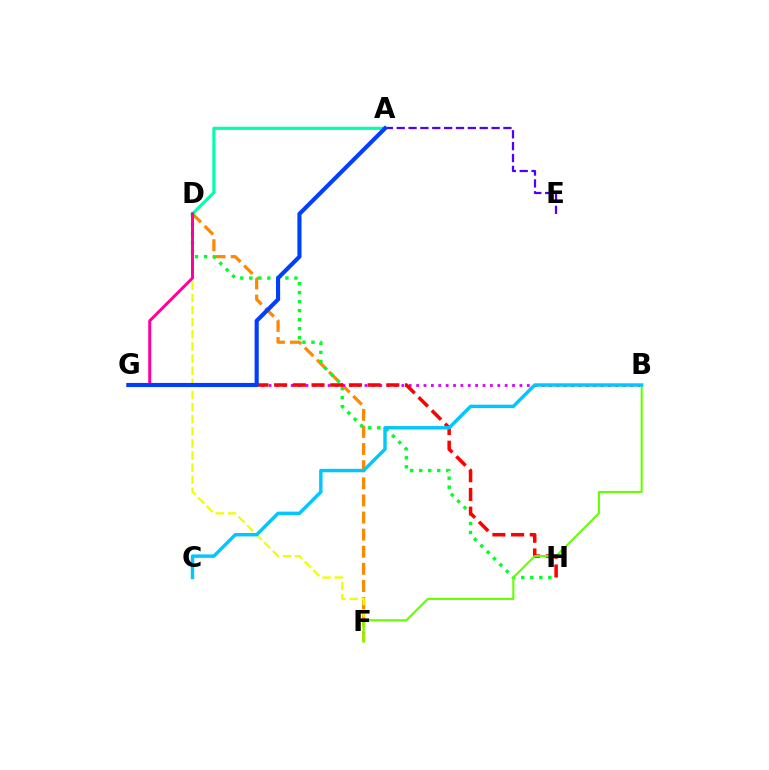{('D', 'F'): [{'color': '#ff8800', 'line_style': 'dashed', 'thickness': 2.32}, {'color': '#eeff00', 'line_style': 'dashed', 'thickness': 1.65}], ('D', 'H'): [{'color': '#00ff27', 'line_style': 'dotted', 'thickness': 2.45}], ('A', 'E'): [{'color': '#4f00ff', 'line_style': 'dashed', 'thickness': 1.61}], ('B', 'G'): [{'color': '#d600ff', 'line_style': 'dotted', 'thickness': 2.0}], ('A', 'D'): [{'color': '#00ffaf', 'line_style': 'solid', 'thickness': 2.26}], ('G', 'H'): [{'color': '#ff0000', 'line_style': 'dashed', 'thickness': 2.54}], ('B', 'F'): [{'color': '#66ff00', 'line_style': 'solid', 'thickness': 1.51}], ('D', 'G'): [{'color': '#ff00a0', 'line_style': 'solid', 'thickness': 2.16}], ('A', 'G'): [{'color': '#003fff', 'line_style': 'solid', 'thickness': 2.97}], ('B', 'C'): [{'color': '#00c7ff', 'line_style': 'solid', 'thickness': 2.47}]}